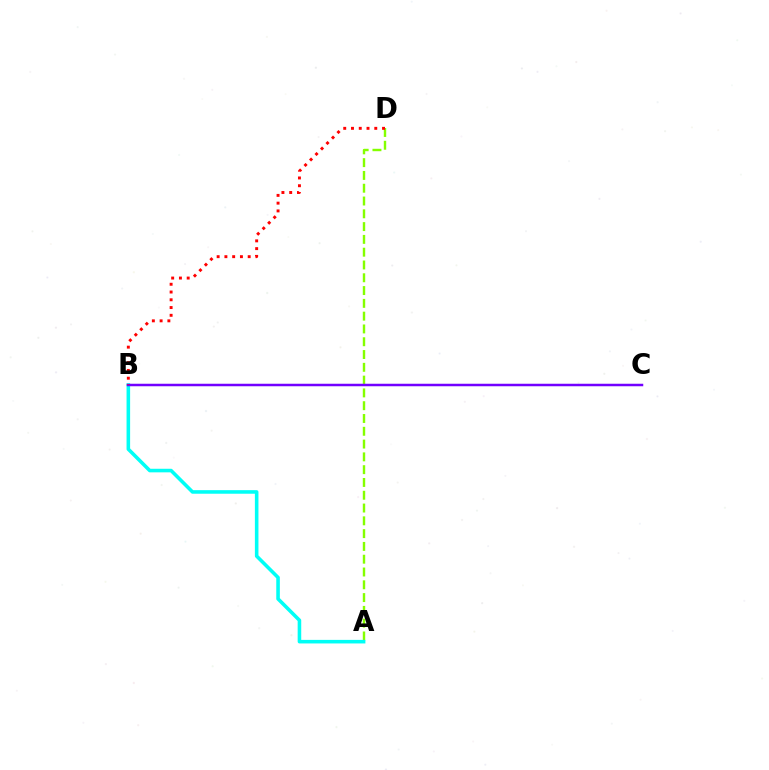{('A', 'D'): [{'color': '#84ff00', 'line_style': 'dashed', 'thickness': 1.74}], ('A', 'B'): [{'color': '#00fff6', 'line_style': 'solid', 'thickness': 2.57}], ('B', 'C'): [{'color': '#7200ff', 'line_style': 'solid', 'thickness': 1.8}], ('B', 'D'): [{'color': '#ff0000', 'line_style': 'dotted', 'thickness': 2.11}]}